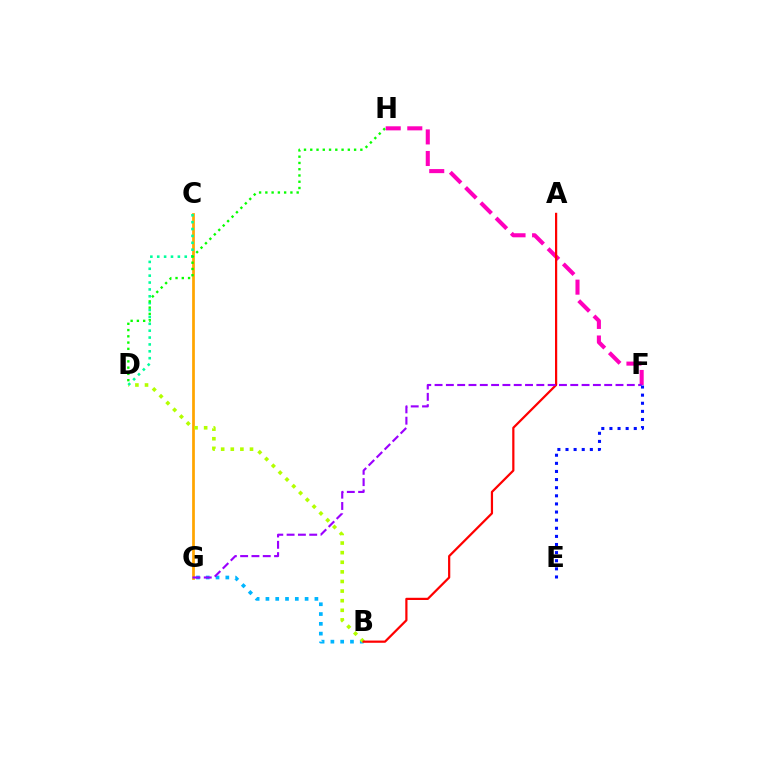{('B', 'G'): [{'color': '#00b5ff', 'line_style': 'dotted', 'thickness': 2.66}], ('C', 'G'): [{'color': '#ffa500', 'line_style': 'solid', 'thickness': 1.97}], ('B', 'D'): [{'color': '#b3ff00', 'line_style': 'dotted', 'thickness': 2.61}], ('C', 'D'): [{'color': '#00ff9d', 'line_style': 'dotted', 'thickness': 1.87}], ('F', 'H'): [{'color': '#ff00bd', 'line_style': 'dashed', 'thickness': 2.93}], ('A', 'B'): [{'color': '#ff0000', 'line_style': 'solid', 'thickness': 1.6}], ('D', 'H'): [{'color': '#08ff00', 'line_style': 'dotted', 'thickness': 1.7}], ('F', 'G'): [{'color': '#9b00ff', 'line_style': 'dashed', 'thickness': 1.54}], ('E', 'F'): [{'color': '#0010ff', 'line_style': 'dotted', 'thickness': 2.21}]}